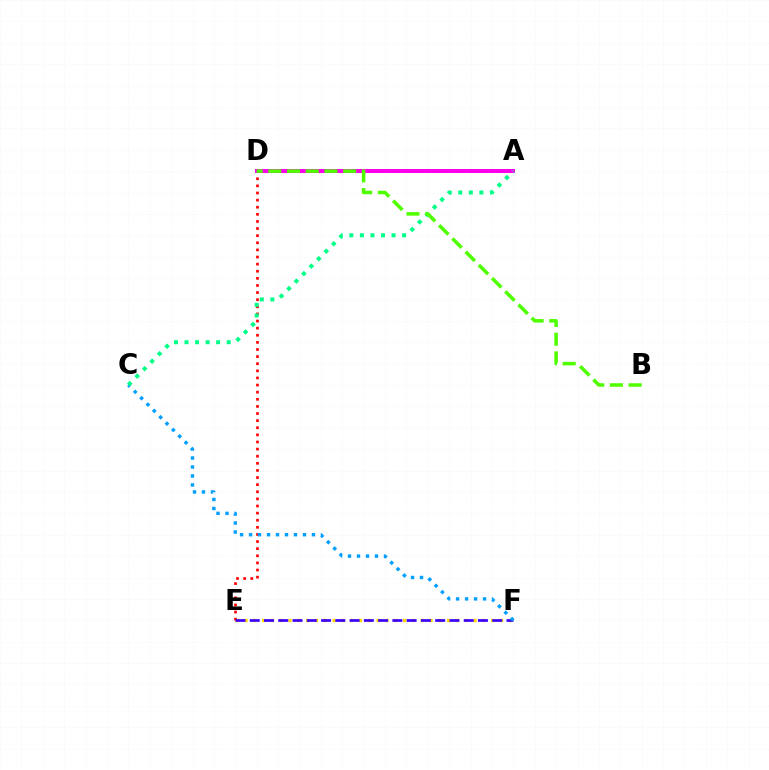{('E', 'F'): [{'color': '#ffd500', 'line_style': 'dotted', 'thickness': 2.39}, {'color': '#3700ff', 'line_style': 'dashed', 'thickness': 1.94}], ('D', 'E'): [{'color': '#ff0000', 'line_style': 'dotted', 'thickness': 1.93}], ('A', 'D'): [{'color': '#ff00ed', 'line_style': 'solid', 'thickness': 2.89}], ('C', 'F'): [{'color': '#009eff', 'line_style': 'dotted', 'thickness': 2.44}], ('A', 'C'): [{'color': '#00ff86', 'line_style': 'dotted', 'thickness': 2.87}], ('B', 'D'): [{'color': '#4fff00', 'line_style': 'dashed', 'thickness': 2.54}]}